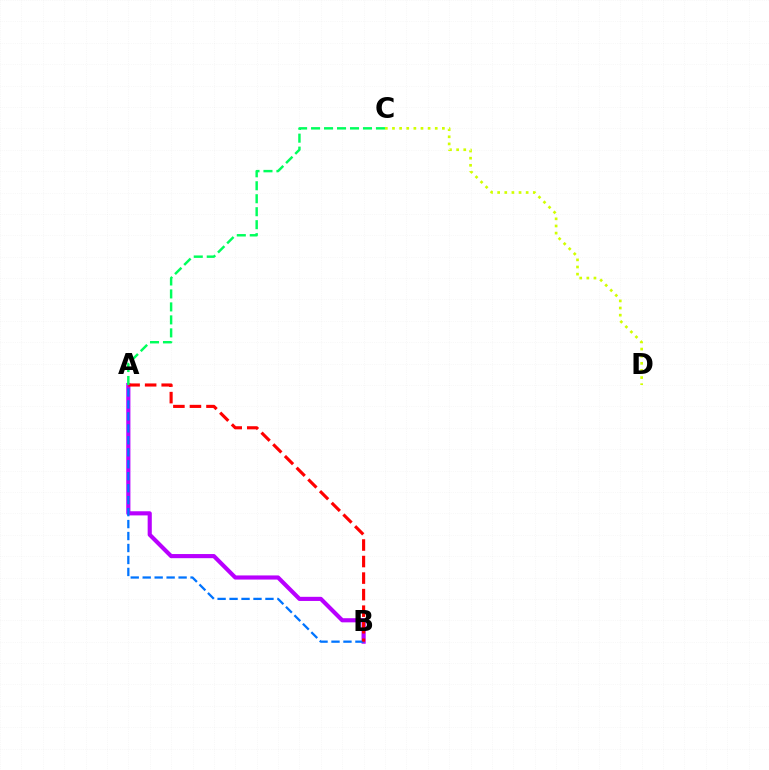{('C', 'D'): [{'color': '#d1ff00', 'line_style': 'dotted', 'thickness': 1.94}], ('A', 'B'): [{'color': '#b900ff', 'line_style': 'solid', 'thickness': 2.98}, {'color': '#0074ff', 'line_style': 'dashed', 'thickness': 1.63}, {'color': '#ff0000', 'line_style': 'dashed', 'thickness': 2.25}], ('A', 'C'): [{'color': '#00ff5c', 'line_style': 'dashed', 'thickness': 1.76}]}